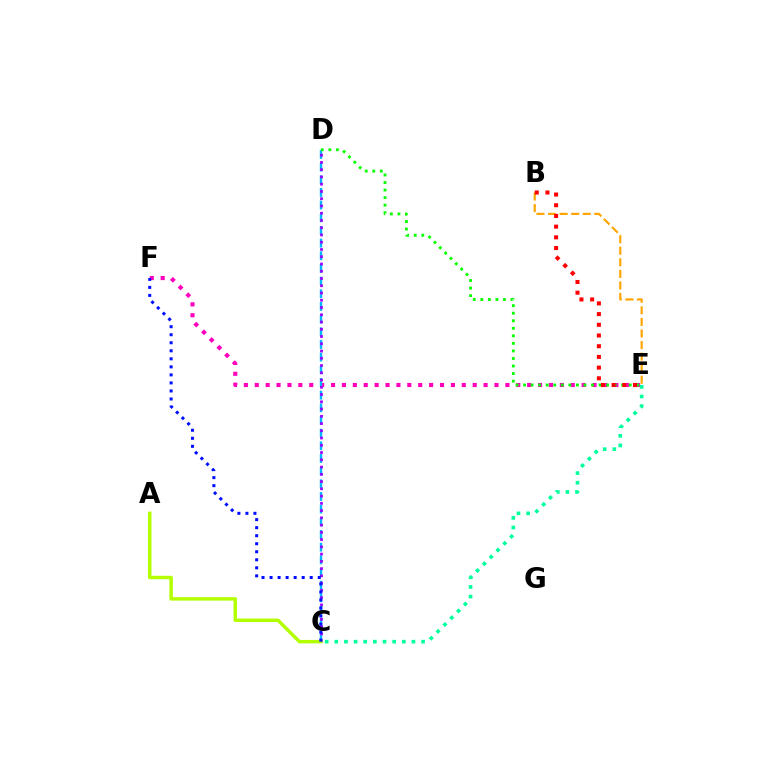{('E', 'F'): [{'color': '#ff00bd', 'line_style': 'dotted', 'thickness': 2.96}], ('C', 'D'): [{'color': '#00b5ff', 'line_style': 'dashed', 'thickness': 1.72}, {'color': '#9b00ff', 'line_style': 'dotted', 'thickness': 1.97}], ('C', 'E'): [{'color': '#00ff9d', 'line_style': 'dotted', 'thickness': 2.62}], ('B', 'E'): [{'color': '#ffa500', 'line_style': 'dashed', 'thickness': 1.57}, {'color': '#ff0000', 'line_style': 'dotted', 'thickness': 2.91}], ('D', 'E'): [{'color': '#08ff00', 'line_style': 'dotted', 'thickness': 2.05}], ('A', 'C'): [{'color': '#b3ff00', 'line_style': 'solid', 'thickness': 2.5}], ('C', 'F'): [{'color': '#0010ff', 'line_style': 'dotted', 'thickness': 2.18}]}